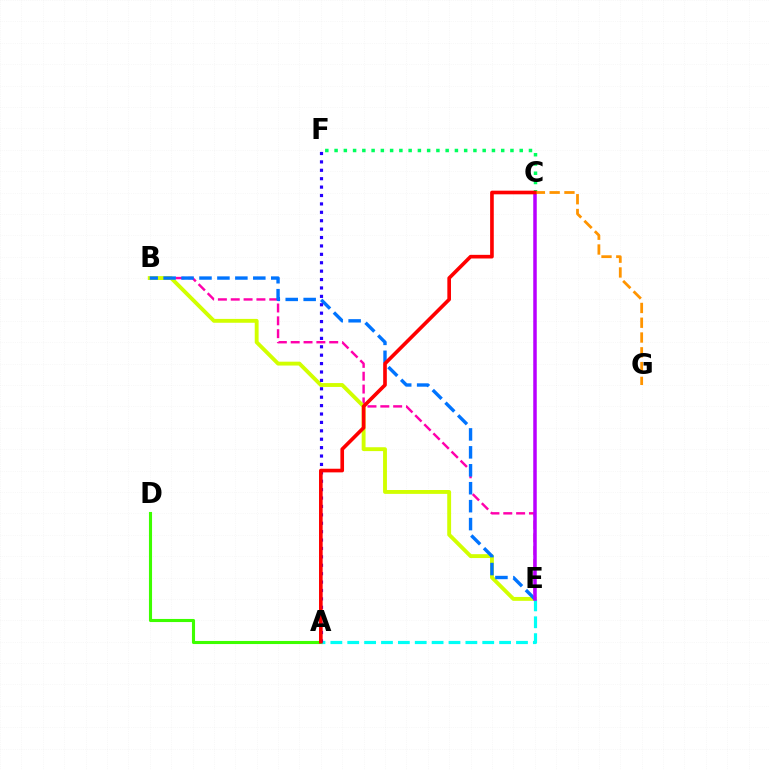{('B', 'E'): [{'color': '#ff00ac', 'line_style': 'dashed', 'thickness': 1.74}, {'color': '#d1ff00', 'line_style': 'solid', 'thickness': 2.78}, {'color': '#0074ff', 'line_style': 'dashed', 'thickness': 2.44}], ('C', 'F'): [{'color': '#00ff5c', 'line_style': 'dotted', 'thickness': 2.52}], ('A', 'D'): [{'color': '#3dff00', 'line_style': 'solid', 'thickness': 2.23}], ('A', 'E'): [{'color': '#00fff6', 'line_style': 'dashed', 'thickness': 2.29}], ('A', 'F'): [{'color': '#2500ff', 'line_style': 'dotted', 'thickness': 2.28}], ('C', 'E'): [{'color': '#b900ff', 'line_style': 'solid', 'thickness': 2.53}], ('C', 'G'): [{'color': '#ff9400', 'line_style': 'dashed', 'thickness': 2.01}], ('A', 'C'): [{'color': '#ff0000', 'line_style': 'solid', 'thickness': 2.62}]}